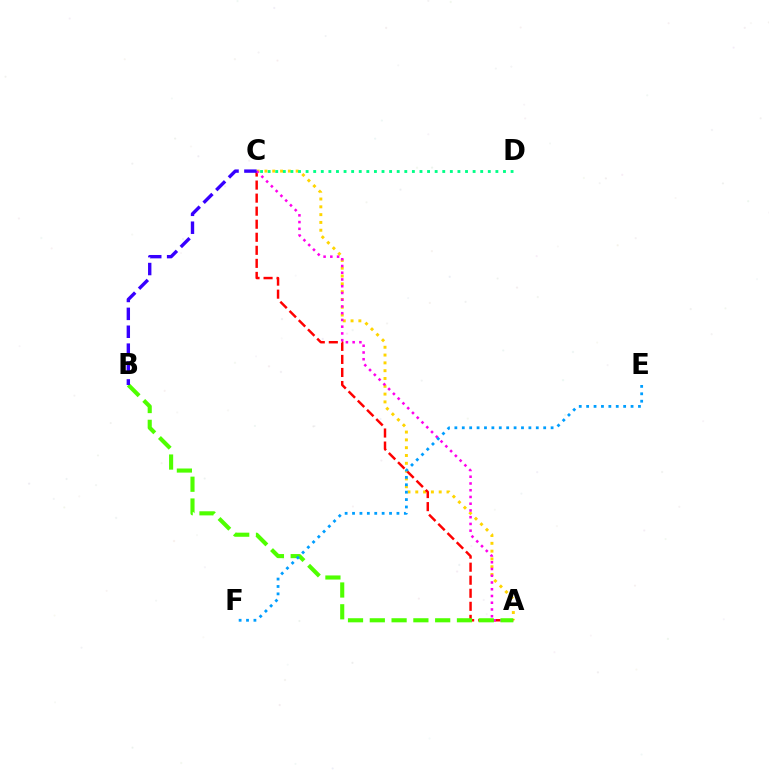{('A', 'C'): [{'color': '#ffd500', 'line_style': 'dotted', 'thickness': 2.12}, {'color': '#ff0000', 'line_style': 'dashed', 'thickness': 1.77}, {'color': '#ff00ed', 'line_style': 'dotted', 'thickness': 1.83}], ('C', 'D'): [{'color': '#00ff86', 'line_style': 'dotted', 'thickness': 2.06}], ('A', 'B'): [{'color': '#4fff00', 'line_style': 'dashed', 'thickness': 2.96}], ('E', 'F'): [{'color': '#009eff', 'line_style': 'dotted', 'thickness': 2.01}], ('B', 'C'): [{'color': '#3700ff', 'line_style': 'dashed', 'thickness': 2.43}]}